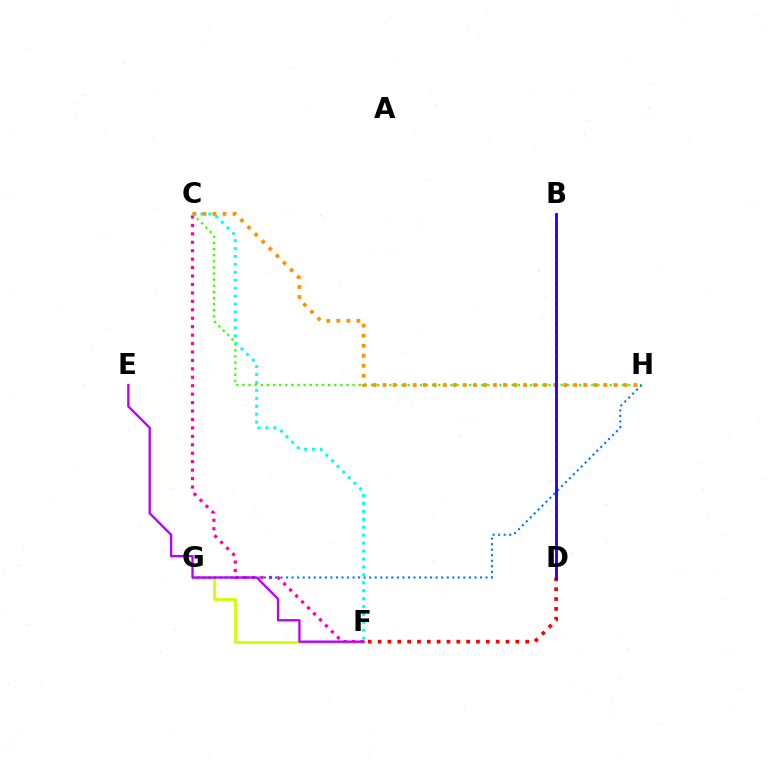{('B', 'D'): [{'color': '#00ff5c', 'line_style': 'dotted', 'thickness': 1.85}, {'color': '#2500ff', 'line_style': 'solid', 'thickness': 2.05}], ('C', 'F'): [{'color': '#ff00ac', 'line_style': 'dotted', 'thickness': 2.29}, {'color': '#00fff6', 'line_style': 'dotted', 'thickness': 2.15}], ('C', 'H'): [{'color': '#3dff00', 'line_style': 'dotted', 'thickness': 1.66}, {'color': '#ff9400', 'line_style': 'dotted', 'thickness': 2.73}], ('F', 'G'): [{'color': '#d1ff00', 'line_style': 'solid', 'thickness': 2.02}], ('G', 'H'): [{'color': '#0074ff', 'line_style': 'dotted', 'thickness': 1.51}], ('D', 'F'): [{'color': '#ff0000', 'line_style': 'dotted', 'thickness': 2.67}], ('E', 'F'): [{'color': '#b900ff', 'line_style': 'solid', 'thickness': 1.68}]}